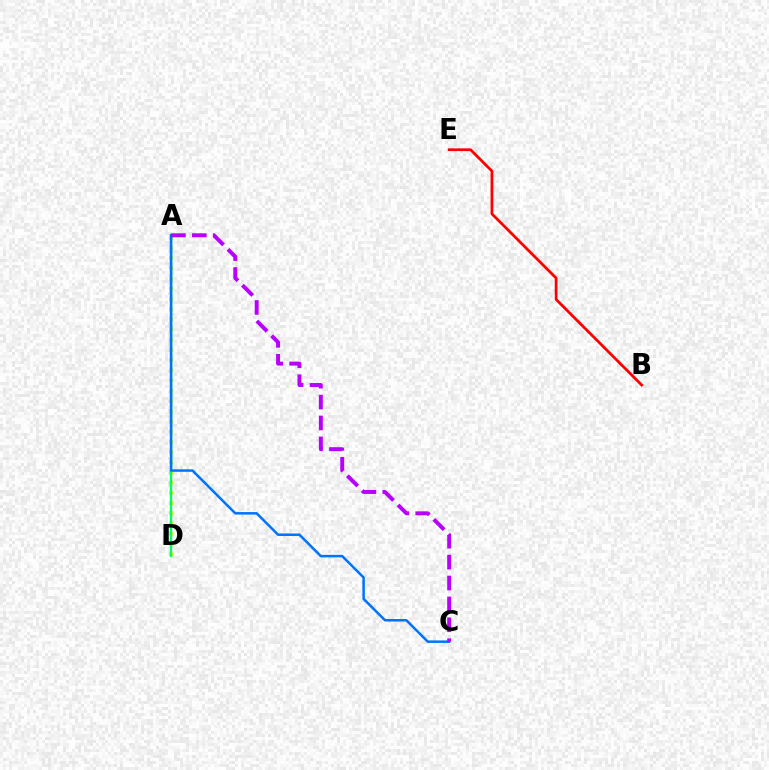{('B', 'E'): [{'color': '#ff0000', 'line_style': 'solid', 'thickness': 1.98}], ('A', 'D'): [{'color': '#d1ff00', 'line_style': 'dotted', 'thickness': 2.77}, {'color': '#00ff5c', 'line_style': 'solid', 'thickness': 1.69}], ('A', 'C'): [{'color': '#0074ff', 'line_style': 'solid', 'thickness': 1.81}, {'color': '#b900ff', 'line_style': 'dashed', 'thickness': 2.84}]}